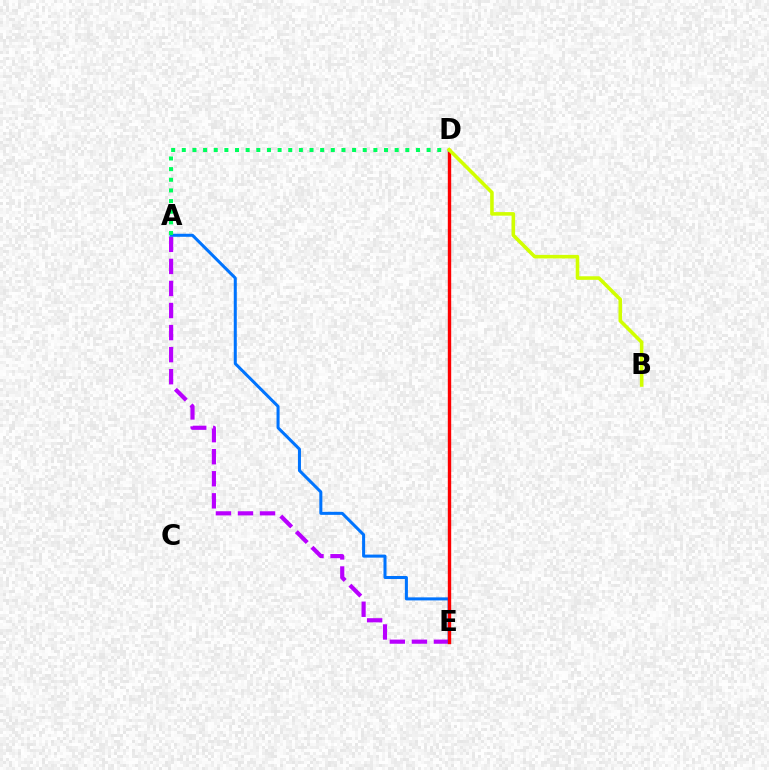{('A', 'E'): [{'color': '#b900ff', 'line_style': 'dashed', 'thickness': 3.0}, {'color': '#0074ff', 'line_style': 'solid', 'thickness': 2.18}], ('D', 'E'): [{'color': '#ff0000', 'line_style': 'solid', 'thickness': 2.44}], ('A', 'D'): [{'color': '#00ff5c', 'line_style': 'dotted', 'thickness': 2.89}], ('B', 'D'): [{'color': '#d1ff00', 'line_style': 'solid', 'thickness': 2.57}]}